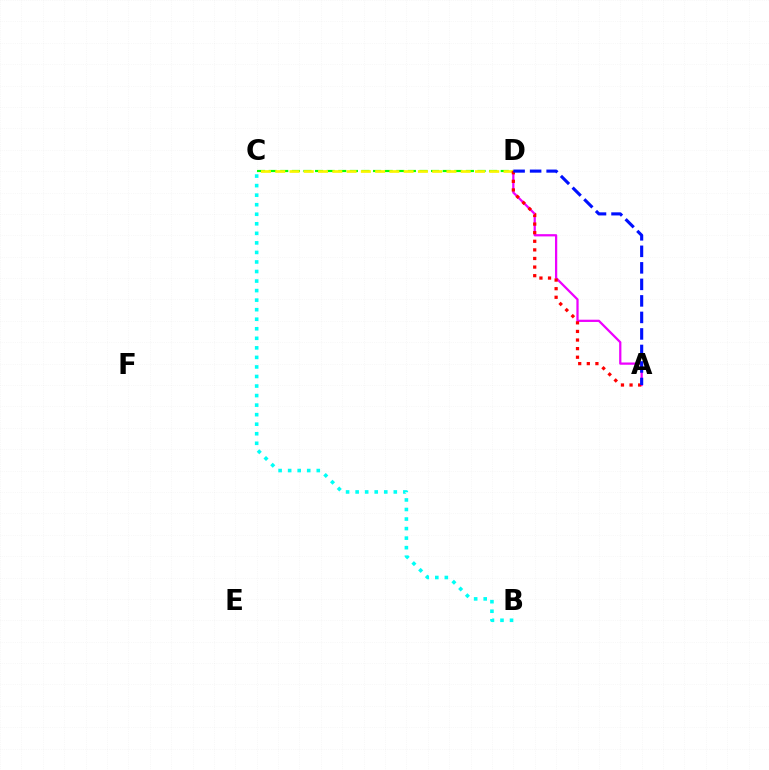{('A', 'D'): [{'color': '#ee00ff', 'line_style': 'solid', 'thickness': 1.62}, {'color': '#ff0000', 'line_style': 'dotted', 'thickness': 2.34}, {'color': '#0010ff', 'line_style': 'dashed', 'thickness': 2.24}], ('C', 'D'): [{'color': '#08ff00', 'line_style': 'dashed', 'thickness': 1.58}, {'color': '#fcf500', 'line_style': 'dashed', 'thickness': 1.94}], ('B', 'C'): [{'color': '#00fff6', 'line_style': 'dotted', 'thickness': 2.59}]}